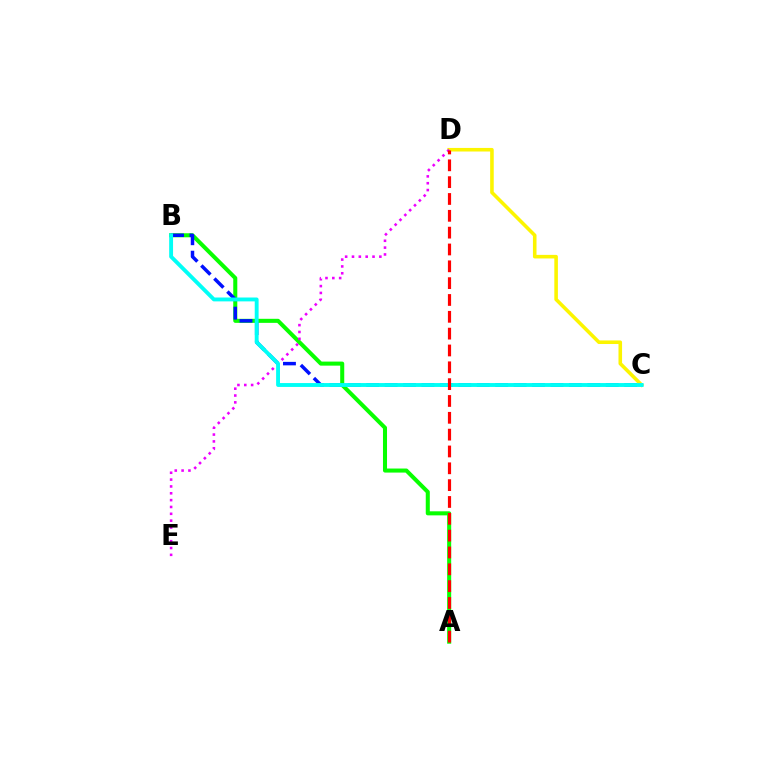{('A', 'B'): [{'color': '#08ff00', 'line_style': 'solid', 'thickness': 2.92}], ('C', 'D'): [{'color': '#fcf500', 'line_style': 'solid', 'thickness': 2.57}], ('B', 'C'): [{'color': '#0010ff', 'line_style': 'dashed', 'thickness': 2.5}, {'color': '#00fff6', 'line_style': 'solid', 'thickness': 2.79}], ('D', 'E'): [{'color': '#ee00ff', 'line_style': 'dotted', 'thickness': 1.86}], ('A', 'D'): [{'color': '#ff0000', 'line_style': 'dashed', 'thickness': 2.29}]}